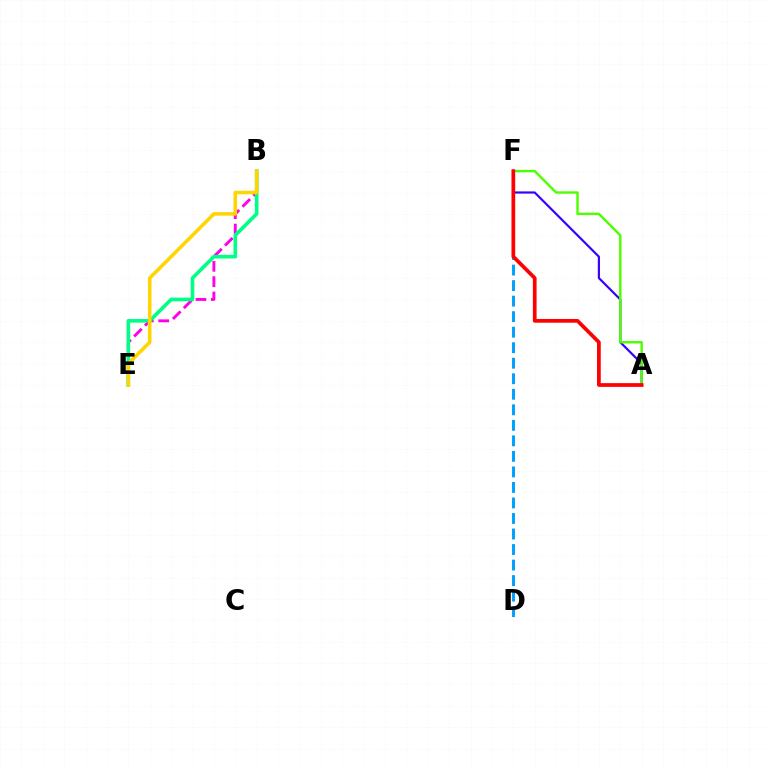{('A', 'F'): [{'color': '#3700ff', 'line_style': 'solid', 'thickness': 1.57}, {'color': '#4fff00', 'line_style': 'solid', 'thickness': 1.75}, {'color': '#ff0000', 'line_style': 'solid', 'thickness': 2.68}], ('B', 'E'): [{'color': '#ff00ed', 'line_style': 'dashed', 'thickness': 2.09}, {'color': '#00ff86', 'line_style': 'solid', 'thickness': 2.62}, {'color': '#ffd500', 'line_style': 'solid', 'thickness': 2.56}], ('D', 'F'): [{'color': '#009eff', 'line_style': 'dashed', 'thickness': 2.11}]}